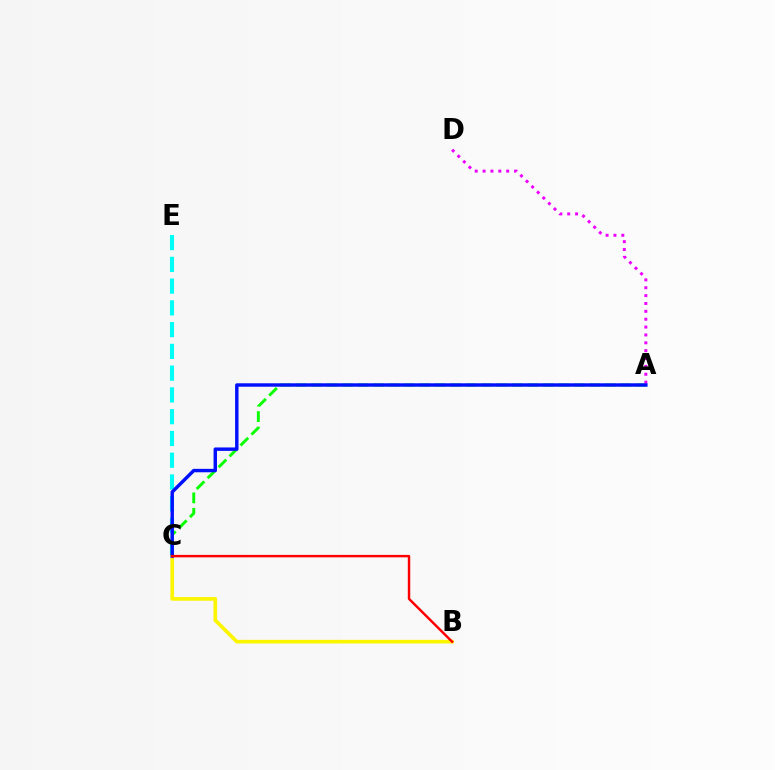{('C', 'E'): [{'color': '#00fff6', 'line_style': 'dashed', 'thickness': 2.96}], ('A', 'C'): [{'color': '#08ff00', 'line_style': 'dashed', 'thickness': 2.1}, {'color': '#0010ff', 'line_style': 'solid', 'thickness': 2.47}], ('B', 'C'): [{'color': '#fcf500', 'line_style': 'solid', 'thickness': 2.63}, {'color': '#ff0000', 'line_style': 'solid', 'thickness': 1.76}], ('A', 'D'): [{'color': '#ee00ff', 'line_style': 'dotted', 'thickness': 2.14}]}